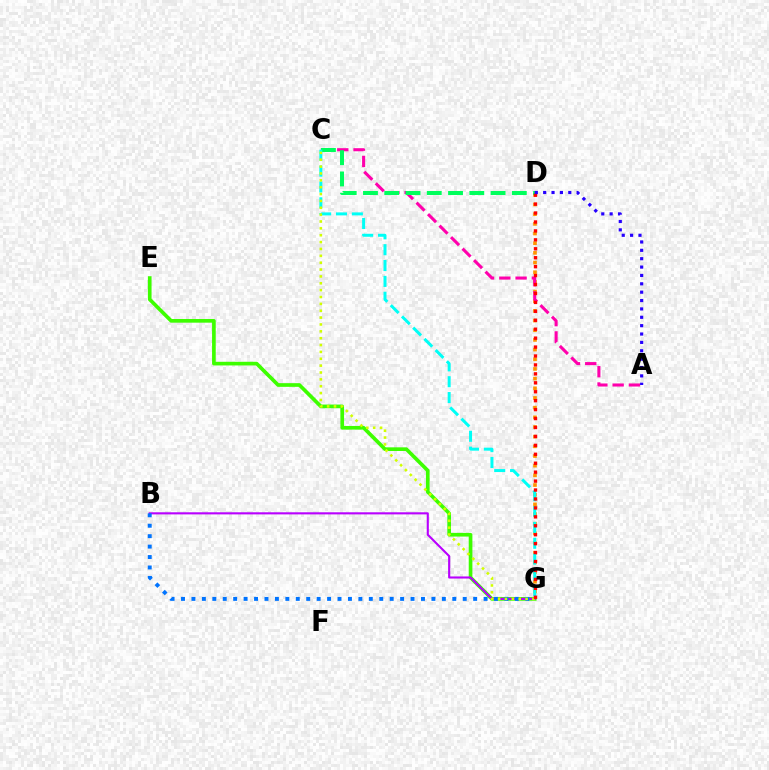{('D', 'G'): [{'color': '#ff9400', 'line_style': 'dotted', 'thickness': 2.63}, {'color': '#ff0000', 'line_style': 'dotted', 'thickness': 2.43}], ('A', 'C'): [{'color': '#ff00ac', 'line_style': 'dashed', 'thickness': 2.21}], ('E', 'G'): [{'color': '#3dff00', 'line_style': 'solid', 'thickness': 2.64}], ('B', 'G'): [{'color': '#b900ff', 'line_style': 'solid', 'thickness': 1.52}, {'color': '#0074ff', 'line_style': 'dotted', 'thickness': 2.83}], ('C', 'D'): [{'color': '#00ff5c', 'line_style': 'dashed', 'thickness': 2.89}], ('C', 'G'): [{'color': '#00fff6', 'line_style': 'dashed', 'thickness': 2.15}, {'color': '#d1ff00', 'line_style': 'dotted', 'thickness': 1.86}], ('A', 'D'): [{'color': '#2500ff', 'line_style': 'dotted', 'thickness': 2.27}]}